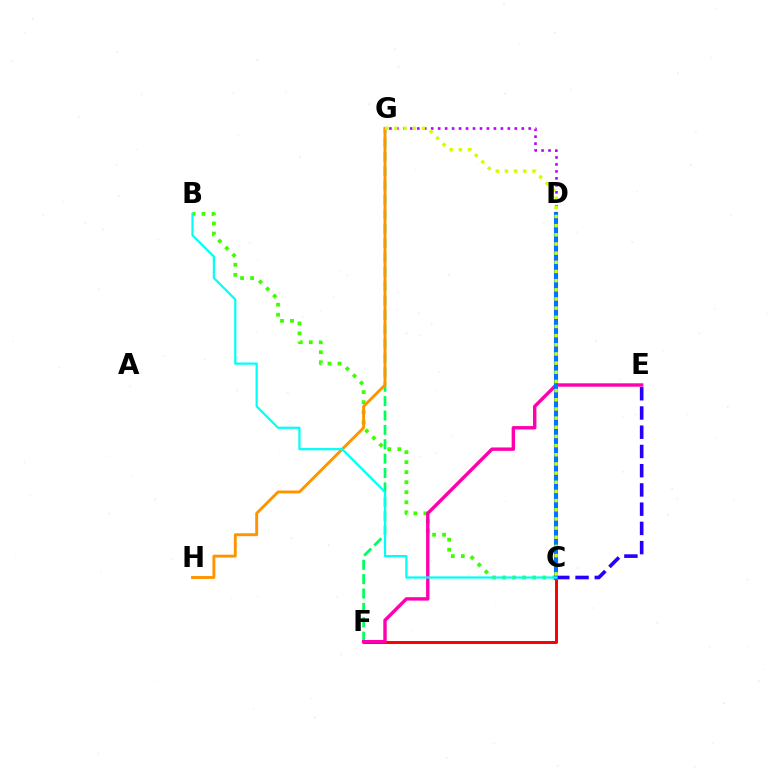{('C', 'F'): [{'color': '#ff0000', 'line_style': 'solid', 'thickness': 2.15}], ('B', 'C'): [{'color': '#3dff00', 'line_style': 'dotted', 'thickness': 2.72}, {'color': '#00fff6', 'line_style': 'solid', 'thickness': 1.6}], ('F', 'G'): [{'color': '#00ff5c', 'line_style': 'dashed', 'thickness': 1.95}], ('E', 'F'): [{'color': '#ff00ac', 'line_style': 'solid', 'thickness': 2.45}], ('D', 'G'): [{'color': '#b900ff', 'line_style': 'dotted', 'thickness': 1.89}], ('G', 'H'): [{'color': '#ff9400', 'line_style': 'solid', 'thickness': 2.09}], ('C', 'E'): [{'color': '#2500ff', 'line_style': 'dashed', 'thickness': 2.61}], ('C', 'D'): [{'color': '#0074ff', 'line_style': 'solid', 'thickness': 2.94}], ('C', 'G'): [{'color': '#d1ff00', 'line_style': 'dotted', 'thickness': 2.49}]}